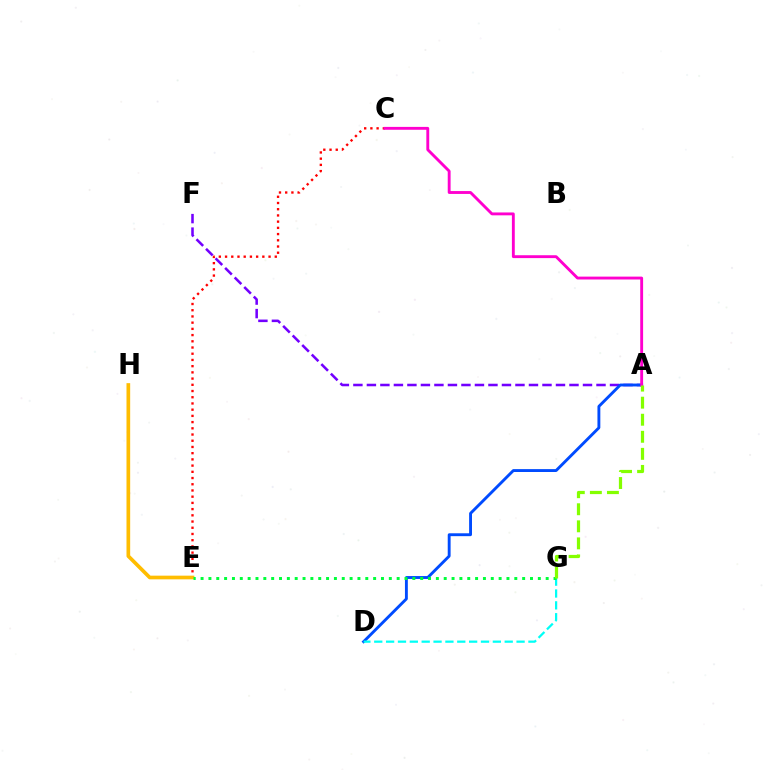{('C', 'E'): [{'color': '#ff0000', 'line_style': 'dotted', 'thickness': 1.69}], ('A', 'F'): [{'color': '#7200ff', 'line_style': 'dashed', 'thickness': 1.83}], ('A', 'D'): [{'color': '#004bff', 'line_style': 'solid', 'thickness': 2.07}], ('D', 'G'): [{'color': '#00fff6', 'line_style': 'dashed', 'thickness': 1.61}], ('E', 'H'): [{'color': '#ffbd00', 'line_style': 'solid', 'thickness': 2.65}], ('A', 'C'): [{'color': '#ff00cf', 'line_style': 'solid', 'thickness': 2.07}], ('E', 'G'): [{'color': '#00ff39', 'line_style': 'dotted', 'thickness': 2.13}], ('A', 'G'): [{'color': '#84ff00', 'line_style': 'dashed', 'thickness': 2.32}]}